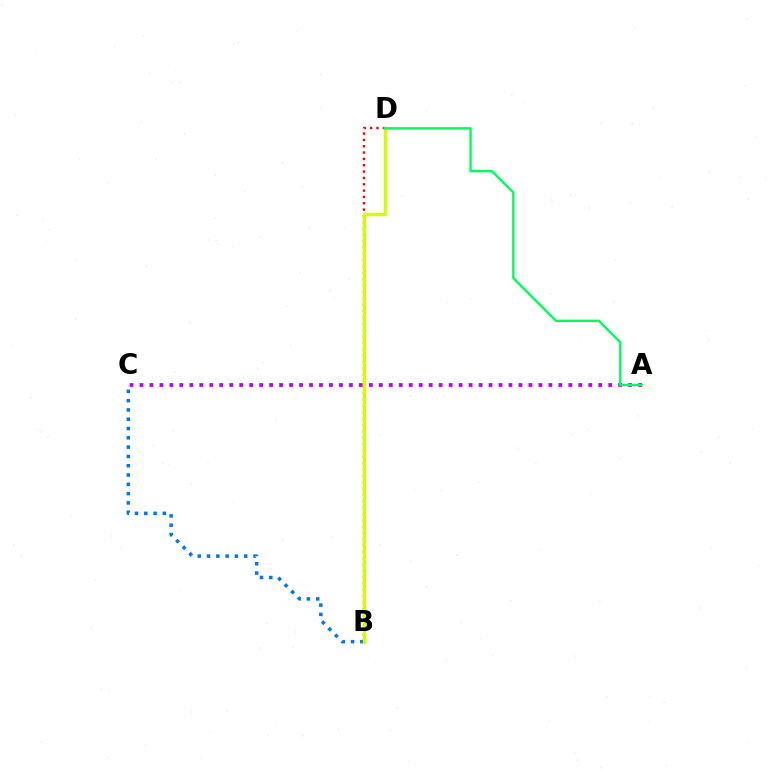{('B', 'C'): [{'color': '#0074ff', 'line_style': 'dotted', 'thickness': 2.53}], ('B', 'D'): [{'color': '#ff0000', 'line_style': 'dotted', 'thickness': 1.72}, {'color': '#d1ff00', 'line_style': 'solid', 'thickness': 2.47}], ('A', 'C'): [{'color': '#b900ff', 'line_style': 'dotted', 'thickness': 2.71}], ('A', 'D'): [{'color': '#00ff5c', 'line_style': 'solid', 'thickness': 1.74}]}